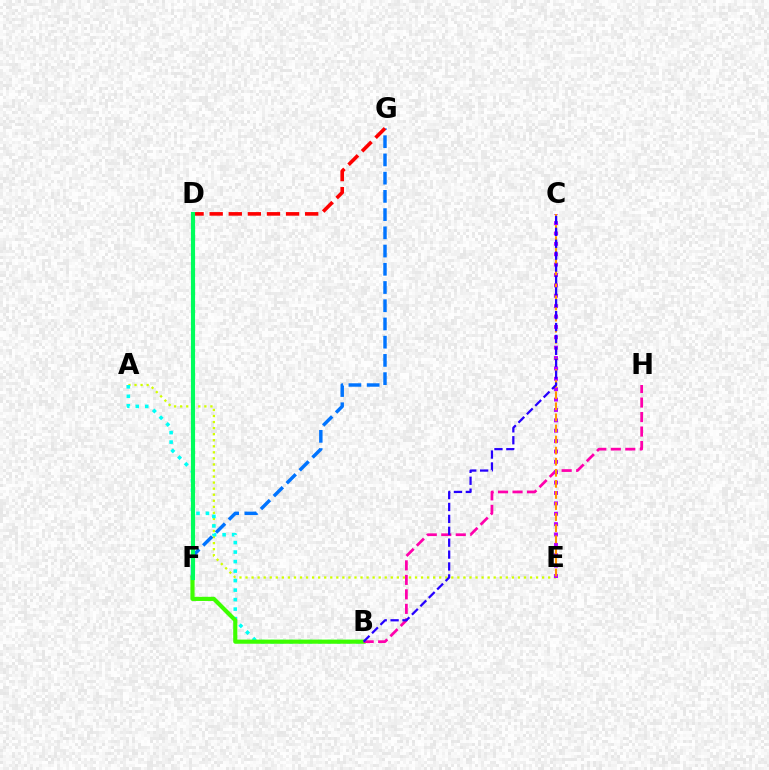{('A', 'E'): [{'color': '#d1ff00', 'line_style': 'dotted', 'thickness': 1.64}], ('A', 'B'): [{'color': '#00fff6', 'line_style': 'dotted', 'thickness': 2.58}], ('F', 'G'): [{'color': '#0074ff', 'line_style': 'dashed', 'thickness': 2.48}], ('B', 'F'): [{'color': '#3dff00', 'line_style': 'solid', 'thickness': 2.99}], ('D', 'G'): [{'color': '#ff0000', 'line_style': 'dashed', 'thickness': 2.6}], ('B', 'H'): [{'color': '#ff00ac', 'line_style': 'dashed', 'thickness': 1.97}], ('C', 'E'): [{'color': '#b900ff', 'line_style': 'dotted', 'thickness': 2.82}, {'color': '#ff9400', 'line_style': 'dashed', 'thickness': 1.51}], ('B', 'C'): [{'color': '#2500ff', 'line_style': 'dashed', 'thickness': 1.62}], ('D', 'F'): [{'color': '#00ff5c', 'line_style': 'solid', 'thickness': 2.98}]}